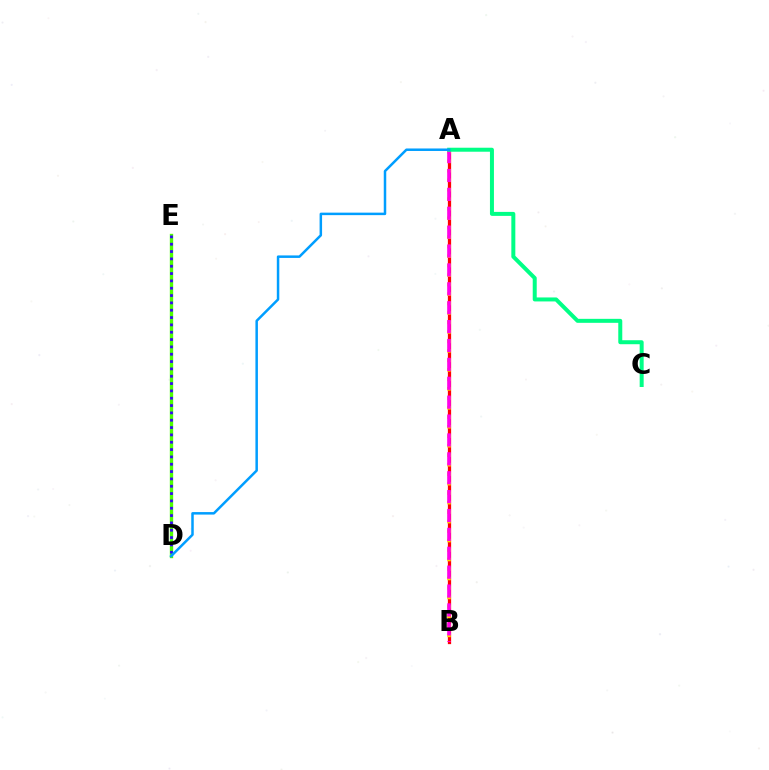{('D', 'E'): [{'color': '#4fff00', 'line_style': 'solid', 'thickness': 2.41}, {'color': '#3700ff', 'line_style': 'dotted', 'thickness': 1.99}], ('A', 'B'): [{'color': '#ff0000', 'line_style': 'solid', 'thickness': 2.35}, {'color': '#ffd500', 'line_style': 'dotted', 'thickness': 2.58}, {'color': '#ff00ed', 'line_style': 'dashed', 'thickness': 2.57}], ('A', 'C'): [{'color': '#00ff86', 'line_style': 'solid', 'thickness': 2.87}], ('A', 'D'): [{'color': '#009eff', 'line_style': 'solid', 'thickness': 1.8}]}